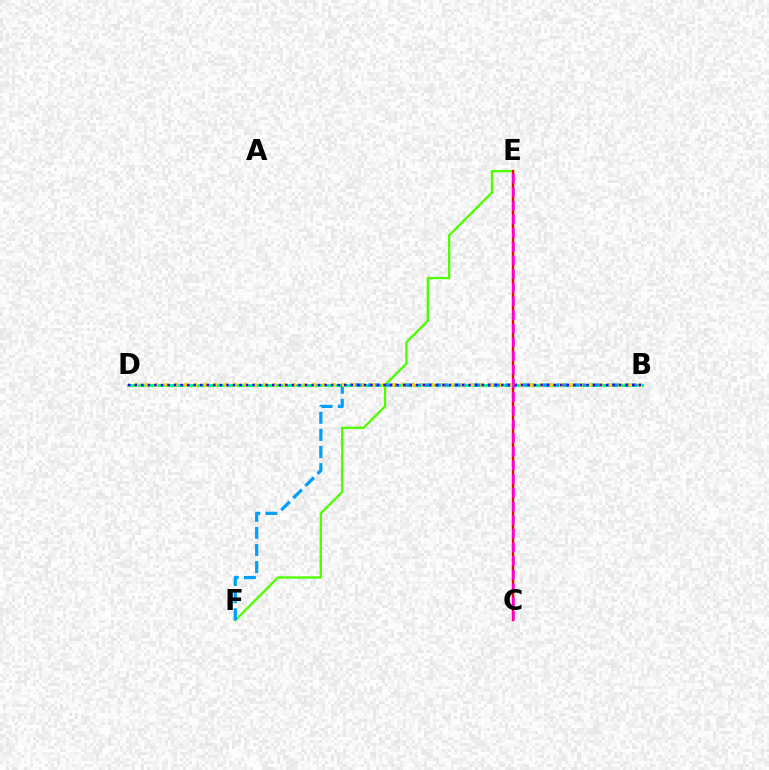{('B', 'D'): [{'color': '#00ff86', 'line_style': 'solid', 'thickness': 2.21}, {'color': '#ffd500', 'line_style': 'dotted', 'thickness': 2.68}, {'color': '#3700ff', 'line_style': 'dotted', 'thickness': 1.78}], ('E', 'F'): [{'color': '#4fff00', 'line_style': 'solid', 'thickness': 1.69}], ('B', 'F'): [{'color': '#009eff', 'line_style': 'dashed', 'thickness': 2.33}], ('C', 'E'): [{'color': '#ff0000', 'line_style': 'solid', 'thickness': 1.73}, {'color': '#ff00ed', 'line_style': 'dashed', 'thickness': 1.86}]}